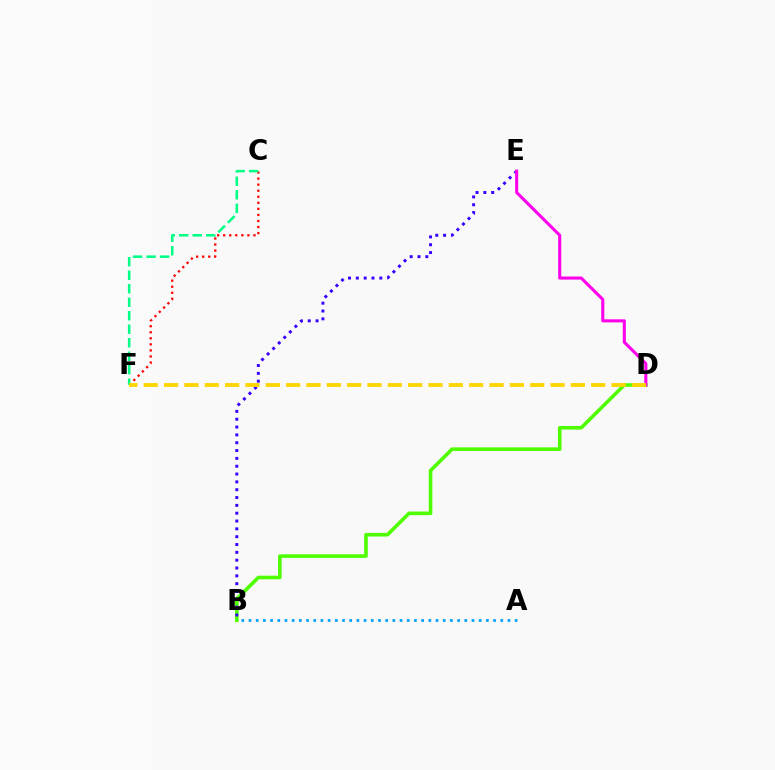{('A', 'B'): [{'color': '#009eff', 'line_style': 'dotted', 'thickness': 1.95}], ('B', 'D'): [{'color': '#4fff00', 'line_style': 'solid', 'thickness': 2.59}], ('C', 'F'): [{'color': '#ff0000', 'line_style': 'dotted', 'thickness': 1.65}, {'color': '#00ff86', 'line_style': 'dashed', 'thickness': 1.83}], ('B', 'E'): [{'color': '#3700ff', 'line_style': 'dotted', 'thickness': 2.13}], ('D', 'E'): [{'color': '#ff00ed', 'line_style': 'solid', 'thickness': 2.21}], ('D', 'F'): [{'color': '#ffd500', 'line_style': 'dashed', 'thickness': 2.76}]}